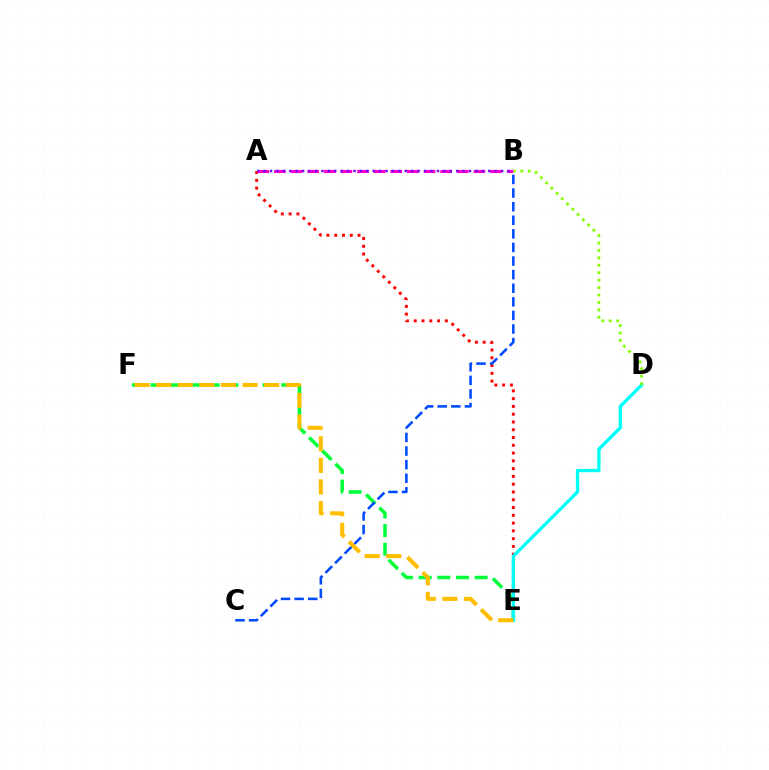{('A', 'E'): [{'color': '#ff0000', 'line_style': 'dotted', 'thickness': 2.11}], ('A', 'B'): [{'color': '#ff00cf', 'line_style': 'dashed', 'thickness': 2.26}, {'color': '#7200ff', 'line_style': 'dotted', 'thickness': 1.74}], ('E', 'F'): [{'color': '#00ff39', 'line_style': 'dashed', 'thickness': 2.53}, {'color': '#ffbd00', 'line_style': 'dashed', 'thickness': 2.93}], ('D', 'E'): [{'color': '#00fff6', 'line_style': 'solid', 'thickness': 2.4}], ('B', 'C'): [{'color': '#004bff', 'line_style': 'dashed', 'thickness': 1.85}], ('B', 'D'): [{'color': '#84ff00', 'line_style': 'dotted', 'thickness': 2.02}]}